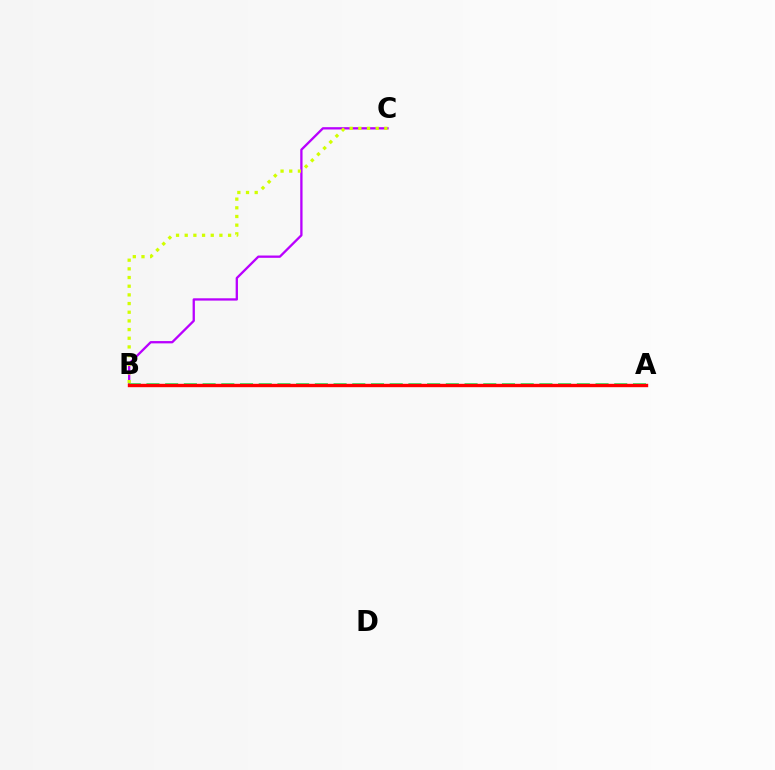{('A', 'B'): [{'color': '#0074ff', 'line_style': 'dashed', 'thickness': 1.94}, {'color': '#00ff5c', 'line_style': 'dashed', 'thickness': 2.54}, {'color': '#ff0000', 'line_style': 'solid', 'thickness': 2.44}], ('B', 'C'): [{'color': '#b900ff', 'line_style': 'solid', 'thickness': 1.66}, {'color': '#d1ff00', 'line_style': 'dotted', 'thickness': 2.36}]}